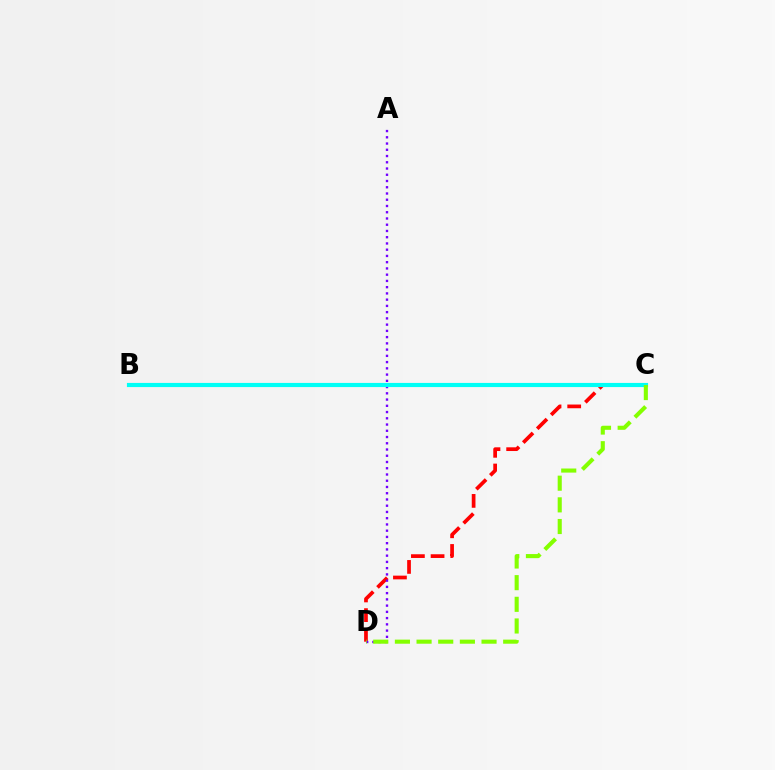{('C', 'D'): [{'color': '#ff0000', 'line_style': 'dashed', 'thickness': 2.67}, {'color': '#84ff00', 'line_style': 'dashed', 'thickness': 2.94}], ('A', 'D'): [{'color': '#7200ff', 'line_style': 'dotted', 'thickness': 1.7}], ('B', 'C'): [{'color': '#00fff6', 'line_style': 'solid', 'thickness': 2.98}]}